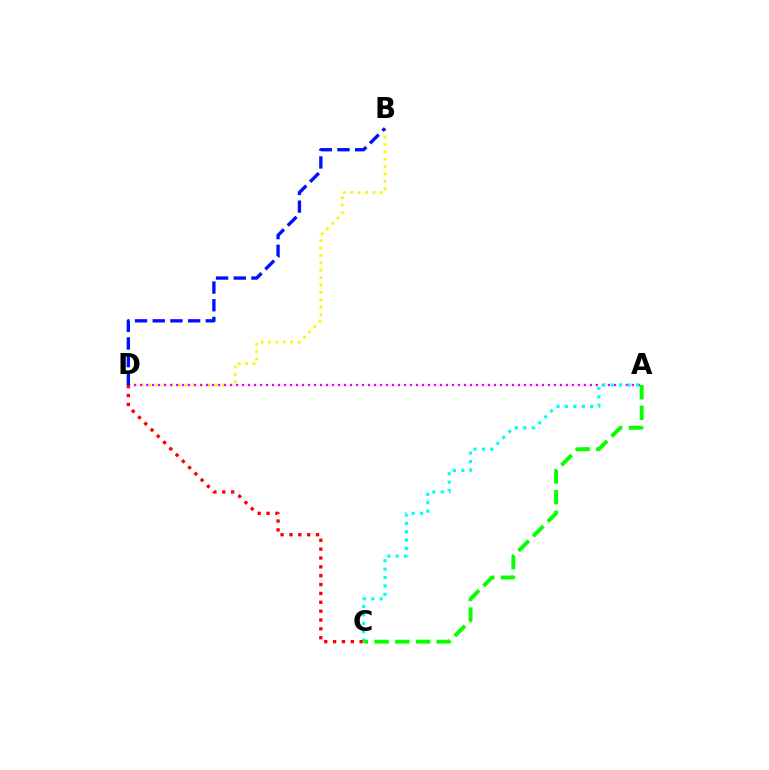{('B', 'D'): [{'color': '#fcf500', 'line_style': 'dotted', 'thickness': 2.01}, {'color': '#0010ff', 'line_style': 'dashed', 'thickness': 2.4}], ('A', 'D'): [{'color': '#ee00ff', 'line_style': 'dotted', 'thickness': 1.63}], ('A', 'C'): [{'color': '#00fff6', 'line_style': 'dotted', 'thickness': 2.28}, {'color': '#08ff00', 'line_style': 'dashed', 'thickness': 2.81}], ('C', 'D'): [{'color': '#ff0000', 'line_style': 'dotted', 'thickness': 2.41}]}